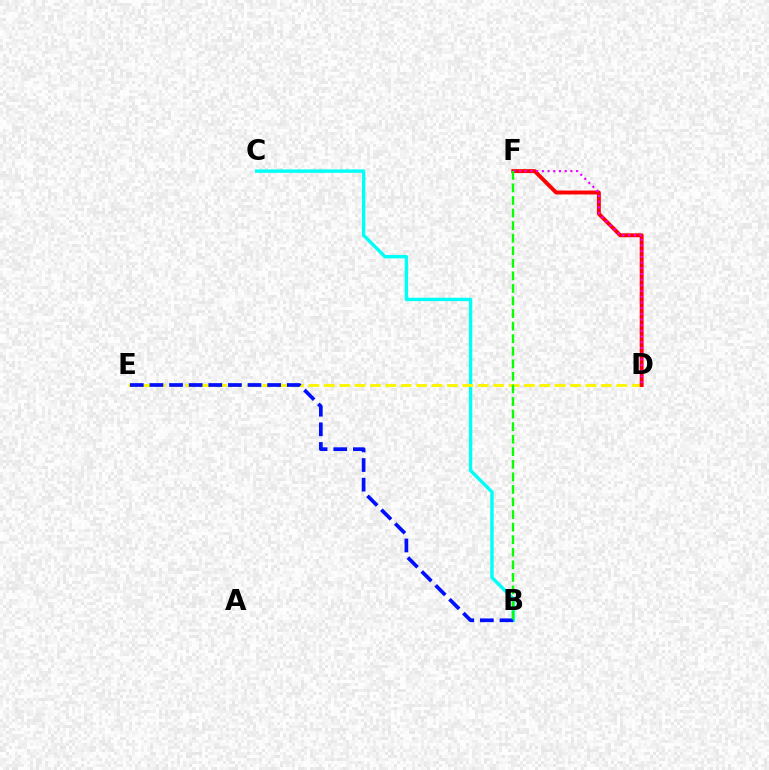{('B', 'C'): [{'color': '#00fff6', 'line_style': 'solid', 'thickness': 2.45}], ('D', 'E'): [{'color': '#fcf500', 'line_style': 'dashed', 'thickness': 2.09}], ('D', 'F'): [{'color': '#ff0000', 'line_style': 'solid', 'thickness': 2.82}, {'color': '#ee00ff', 'line_style': 'dotted', 'thickness': 1.55}], ('B', 'E'): [{'color': '#0010ff', 'line_style': 'dashed', 'thickness': 2.67}], ('B', 'F'): [{'color': '#08ff00', 'line_style': 'dashed', 'thickness': 1.71}]}